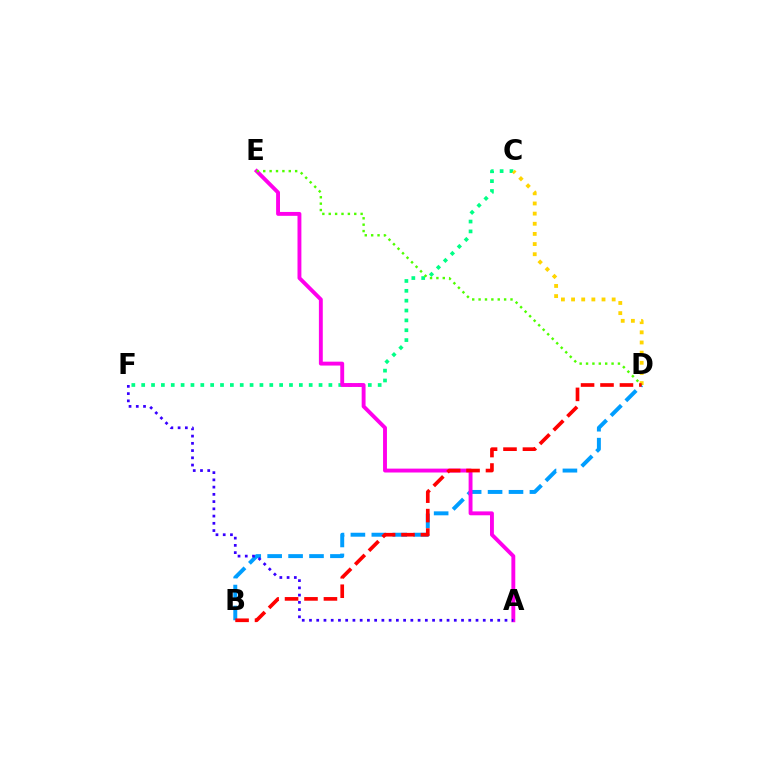{('C', 'F'): [{'color': '#00ff86', 'line_style': 'dotted', 'thickness': 2.68}], ('C', 'D'): [{'color': '#ffd500', 'line_style': 'dotted', 'thickness': 2.76}], ('B', 'D'): [{'color': '#009eff', 'line_style': 'dashed', 'thickness': 2.84}, {'color': '#ff0000', 'line_style': 'dashed', 'thickness': 2.64}], ('A', 'E'): [{'color': '#ff00ed', 'line_style': 'solid', 'thickness': 2.8}], ('A', 'F'): [{'color': '#3700ff', 'line_style': 'dotted', 'thickness': 1.97}], ('D', 'E'): [{'color': '#4fff00', 'line_style': 'dotted', 'thickness': 1.73}]}